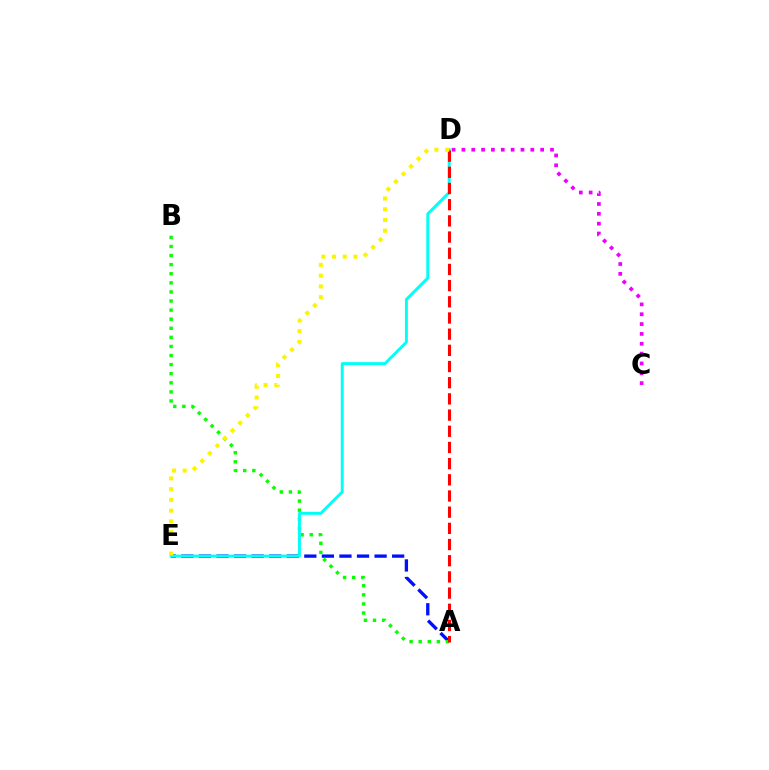{('A', 'E'): [{'color': '#0010ff', 'line_style': 'dashed', 'thickness': 2.39}], ('A', 'B'): [{'color': '#08ff00', 'line_style': 'dotted', 'thickness': 2.47}], ('D', 'E'): [{'color': '#00fff6', 'line_style': 'solid', 'thickness': 2.11}, {'color': '#fcf500', 'line_style': 'dotted', 'thickness': 2.92}], ('A', 'D'): [{'color': '#ff0000', 'line_style': 'dashed', 'thickness': 2.2}], ('C', 'D'): [{'color': '#ee00ff', 'line_style': 'dotted', 'thickness': 2.67}]}